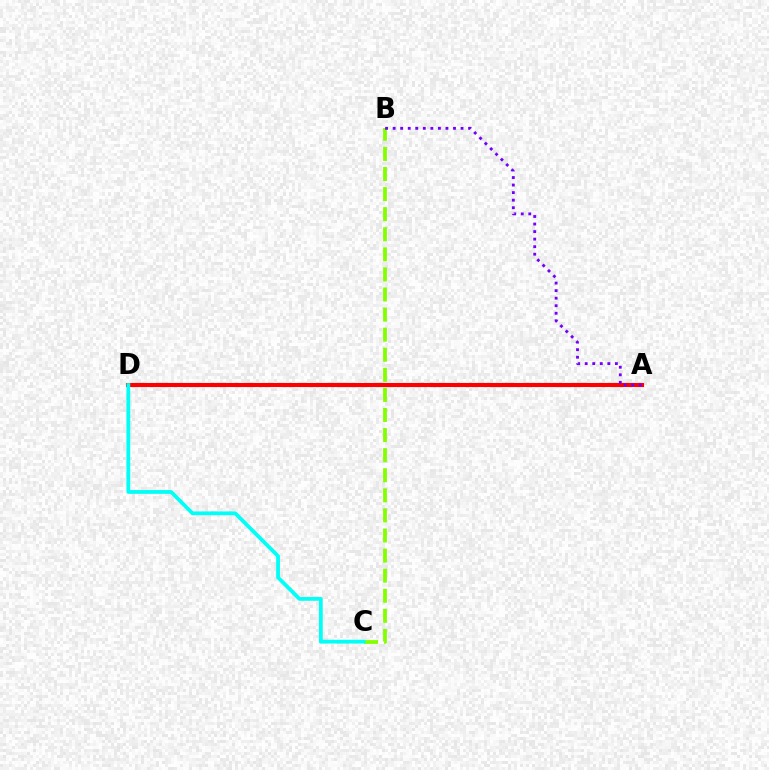{('B', 'C'): [{'color': '#84ff00', 'line_style': 'dashed', 'thickness': 2.73}], ('A', 'D'): [{'color': '#ff0000', 'line_style': 'solid', 'thickness': 2.95}], ('A', 'B'): [{'color': '#7200ff', 'line_style': 'dotted', 'thickness': 2.05}], ('C', 'D'): [{'color': '#00fff6', 'line_style': 'solid', 'thickness': 2.72}]}